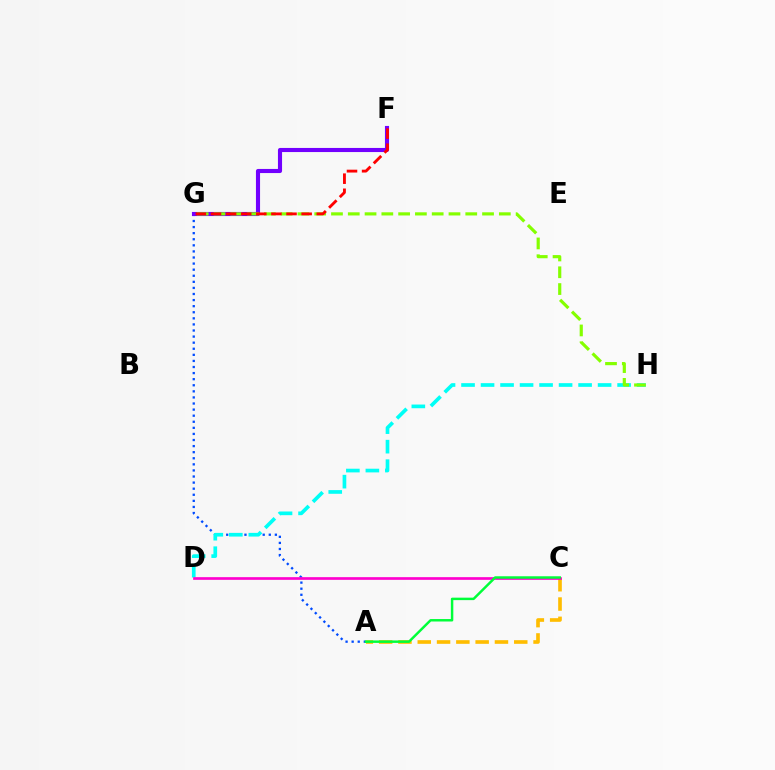{('A', 'C'): [{'color': '#ffbd00', 'line_style': 'dashed', 'thickness': 2.62}, {'color': '#00ff39', 'line_style': 'solid', 'thickness': 1.77}], ('A', 'G'): [{'color': '#004bff', 'line_style': 'dotted', 'thickness': 1.65}], ('D', 'H'): [{'color': '#00fff6', 'line_style': 'dashed', 'thickness': 2.65}], ('C', 'D'): [{'color': '#ff00cf', 'line_style': 'solid', 'thickness': 1.93}], ('F', 'G'): [{'color': '#7200ff', 'line_style': 'solid', 'thickness': 2.96}, {'color': '#ff0000', 'line_style': 'dashed', 'thickness': 2.05}], ('G', 'H'): [{'color': '#84ff00', 'line_style': 'dashed', 'thickness': 2.28}]}